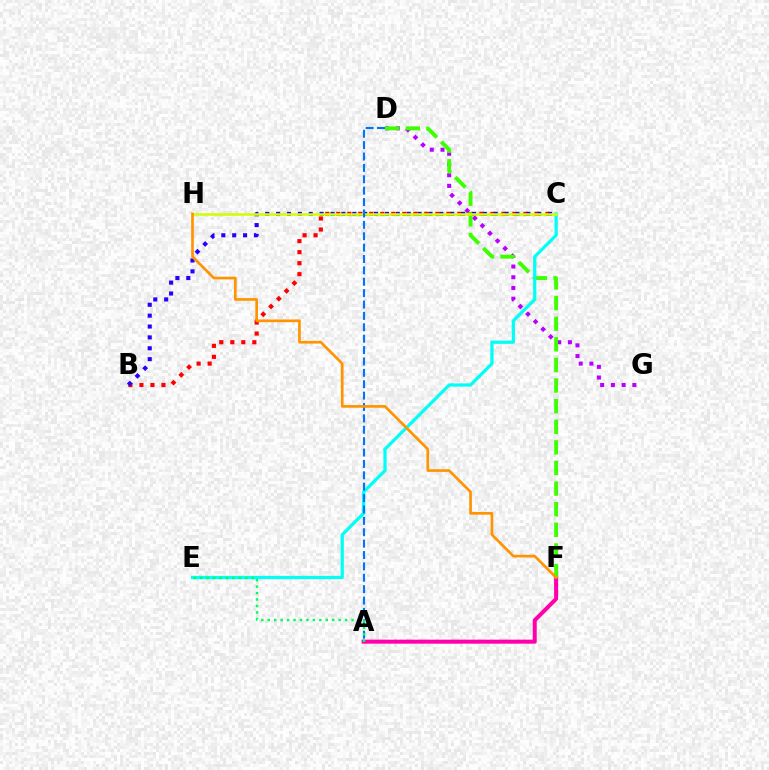{('B', 'C'): [{'color': '#ff0000', 'line_style': 'dotted', 'thickness': 2.99}, {'color': '#2500ff', 'line_style': 'dotted', 'thickness': 2.96}], ('A', 'F'): [{'color': '#ff00ac', 'line_style': 'solid', 'thickness': 2.88}], ('D', 'G'): [{'color': '#b900ff', 'line_style': 'dotted', 'thickness': 2.91}], ('D', 'F'): [{'color': '#3dff00', 'line_style': 'dashed', 'thickness': 2.8}], ('C', 'E'): [{'color': '#00fff6', 'line_style': 'solid', 'thickness': 2.33}], ('C', 'H'): [{'color': '#d1ff00', 'line_style': 'solid', 'thickness': 1.85}], ('A', 'D'): [{'color': '#0074ff', 'line_style': 'dashed', 'thickness': 1.55}], ('A', 'E'): [{'color': '#00ff5c', 'line_style': 'dotted', 'thickness': 1.75}], ('F', 'H'): [{'color': '#ff9400', 'line_style': 'solid', 'thickness': 1.93}]}